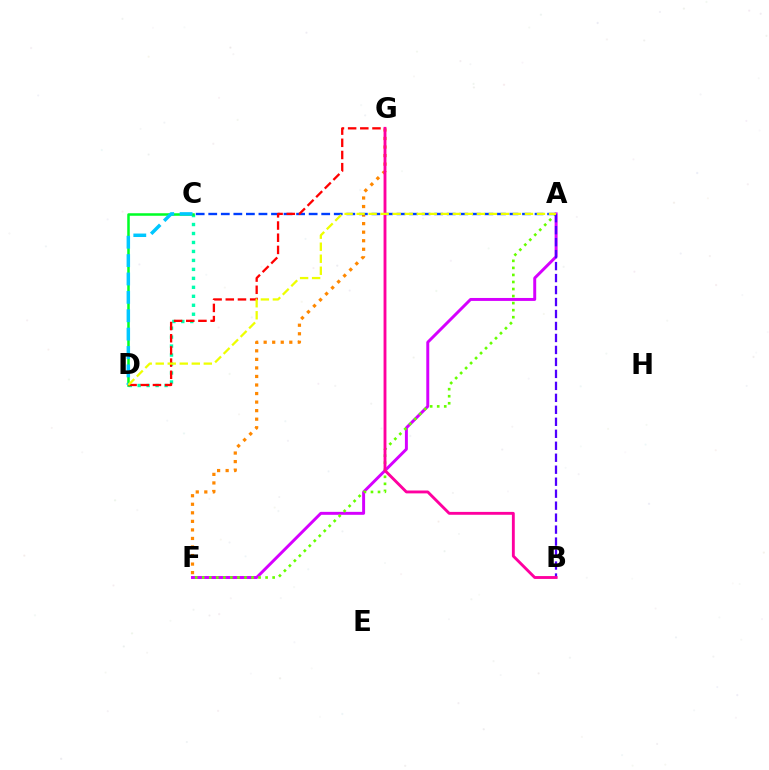{('C', 'D'): [{'color': '#00ffaf', 'line_style': 'dotted', 'thickness': 2.44}, {'color': '#00ff27', 'line_style': 'solid', 'thickness': 1.82}, {'color': '#00c7ff', 'line_style': 'dashed', 'thickness': 2.5}], ('F', 'G'): [{'color': '#ff8800', 'line_style': 'dotted', 'thickness': 2.32}], ('A', 'C'): [{'color': '#003fff', 'line_style': 'dashed', 'thickness': 1.71}], ('A', 'F'): [{'color': '#d600ff', 'line_style': 'solid', 'thickness': 2.12}, {'color': '#66ff00', 'line_style': 'dotted', 'thickness': 1.91}], ('D', 'G'): [{'color': '#ff0000', 'line_style': 'dashed', 'thickness': 1.66}], ('A', 'B'): [{'color': '#4f00ff', 'line_style': 'dashed', 'thickness': 1.63}], ('B', 'G'): [{'color': '#ff00a0', 'line_style': 'solid', 'thickness': 2.07}], ('A', 'D'): [{'color': '#eeff00', 'line_style': 'dashed', 'thickness': 1.63}]}